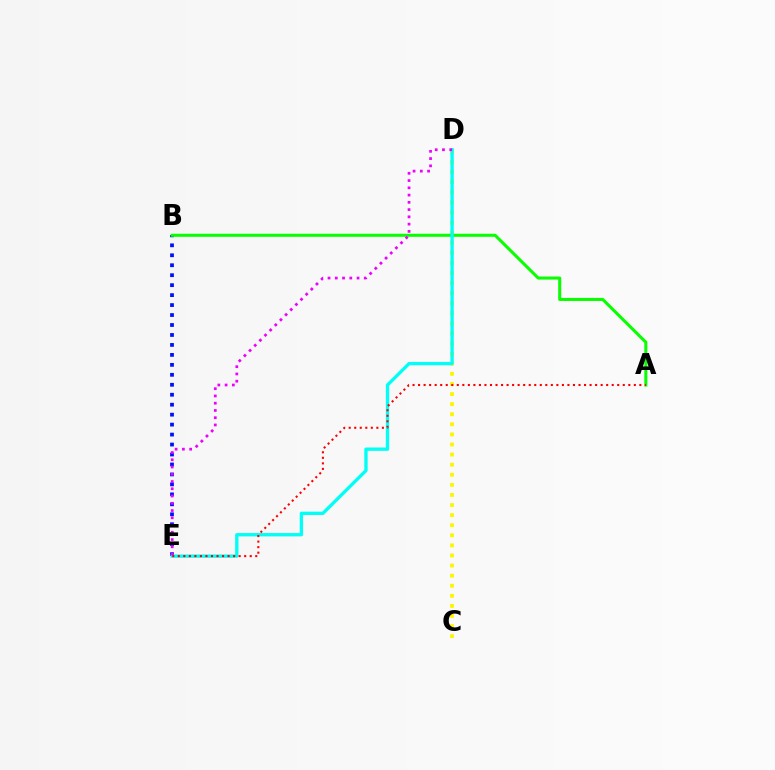{('C', 'D'): [{'color': '#fcf500', 'line_style': 'dotted', 'thickness': 2.74}], ('B', 'E'): [{'color': '#0010ff', 'line_style': 'dotted', 'thickness': 2.71}], ('A', 'B'): [{'color': '#08ff00', 'line_style': 'solid', 'thickness': 2.2}], ('D', 'E'): [{'color': '#00fff6', 'line_style': 'solid', 'thickness': 2.39}, {'color': '#ee00ff', 'line_style': 'dotted', 'thickness': 1.97}], ('A', 'E'): [{'color': '#ff0000', 'line_style': 'dotted', 'thickness': 1.5}]}